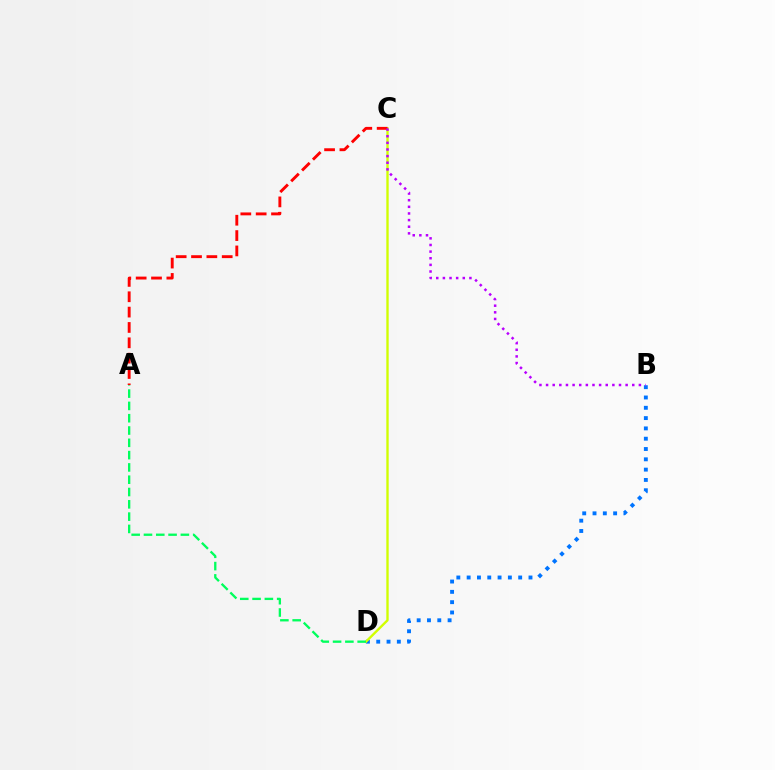{('B', 'D'): [{'color': '#0074ff', 'line_style': 'dotted', 'thickness': 2.8}], ('C', 'D'): [{'color': '#d1ff00', 'line_style': 'solid', 'thickness': 1.7}], ('A', 'C'): [{'color': '#ff0000', 'line_style': 'dashed', 'thickness': 2.08}], ('B', 'C'): [{'color': '#b900ff', 'line_style': 'dotted', 'thickness': 1.8}], ('A', 'D'): [{'color': '#00ff5c', 'line_style': 'dashed', 'thickness': 1.67}]}